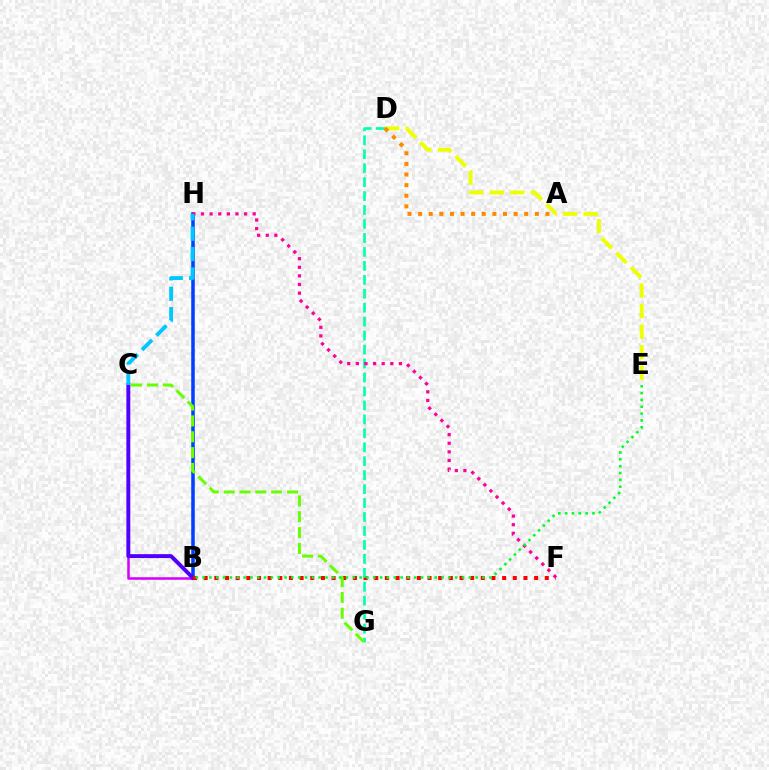{('B', 'C'): [{'color': '#d600ff', 'line_style': 'solid', 'thickness': 1.83}, {'color': '#4f00ff', 'line_style': 'solid', 'thickness': 2.83}], ('B', 'H'): [{'color': '#003fff', 'line_style': 'solid', 'thickness': 2.54}], ('D', 'E'): [{'color': '#eeff00', 'line_style': 'dashed', 'thickness': 2.79}], ('B', 'F'): [{'color': '#ff0000', 'line_style': 'dotted', 'thickness': 2.9}], ('D', 'G'): [{'color': '#00ffaf', 'line_style': 'dashed', 'thickness': 1.9}], ('F', 'H'): [{'color': '#ff00a0', 'line_style': 'dotted', 'thickness': 2.34}], ('C', 'G'): [{'color': '#66ff00', 'line_style': 'dashed', 'thickness': 2.15}], ('B', 'E'): [{'color': '#00ff27', 'line_style': 'dotted', 'thickness': 1.85}], ('C', 'H'): [{'color': '#00c7ff', 'line_style': 'dashed', 'thickness': 2.77}], ('A', 'D'): [{'color': '#ff8800', 'line_style': 'dotted', 'thickness': 2.88}]}